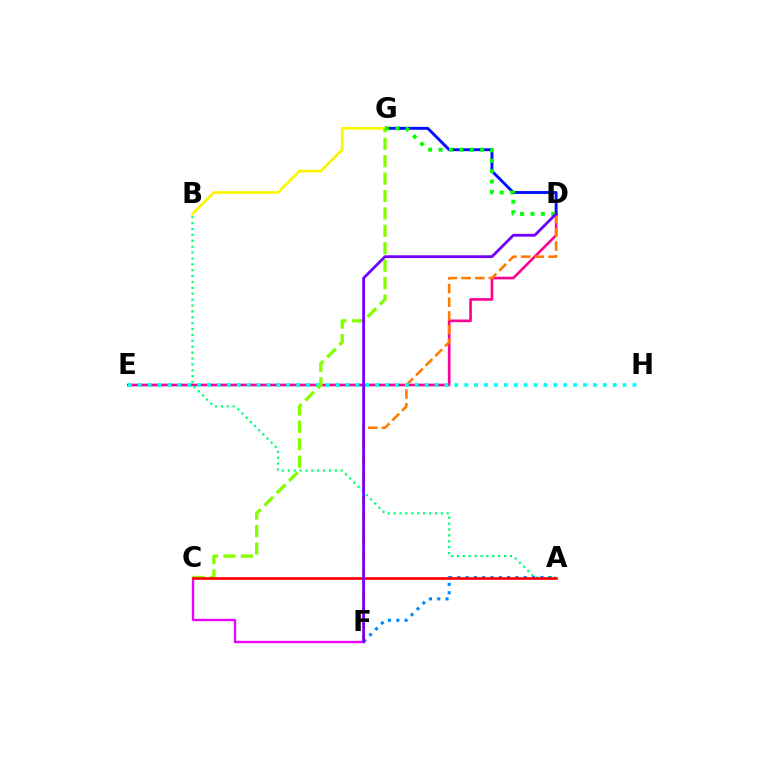{('D', 'E'): [{'color': '#ff0094', 'line_style': 'solid', 'thickness': 1.91}], ('D', 'F'): [{'color': '#ff7c00', 'line_style': 'dashed', 'thickness': 1.86}, {'color': '#7200ff', 'line_style': 'solid', 'thickness': 2.01}], ('A', 'B'): [{'color': '#00ff74', 'line_style': 'dotted', 'thickness': 1.6}], ('D', 'G'): [{'color': '#0010ff', 'line_style': 'solid', 'thickness': 2.08}, {'color': '#08ff00', 'line_style': 'dotted', 'thickness': 2.83}], ('A', 'F'): [{'color': '#008cff', 'line_style': 'dotted', 'thickness': 2.25}], ('B', 'G'): [{'color': '#fcf500', 'line_style': 'solid', 'thickness': 1.92}], ('E', 'H'): [{'color': '#00fff6', 'line_style': 'dotted', 'thickness': 2.69}], ('C', 'F'): [{'color': '#ee00ff', 'line_style': 'solid', 'thickness': 1.67}], ('C', 'G'): [{'color': '#84ff00', 'line_style': 'dashed', 'thickness': 2.37}], ('A', 'C'): [{'color': '#ff0000', 'line_style': 'solid', 'thickness': 1.91}]}